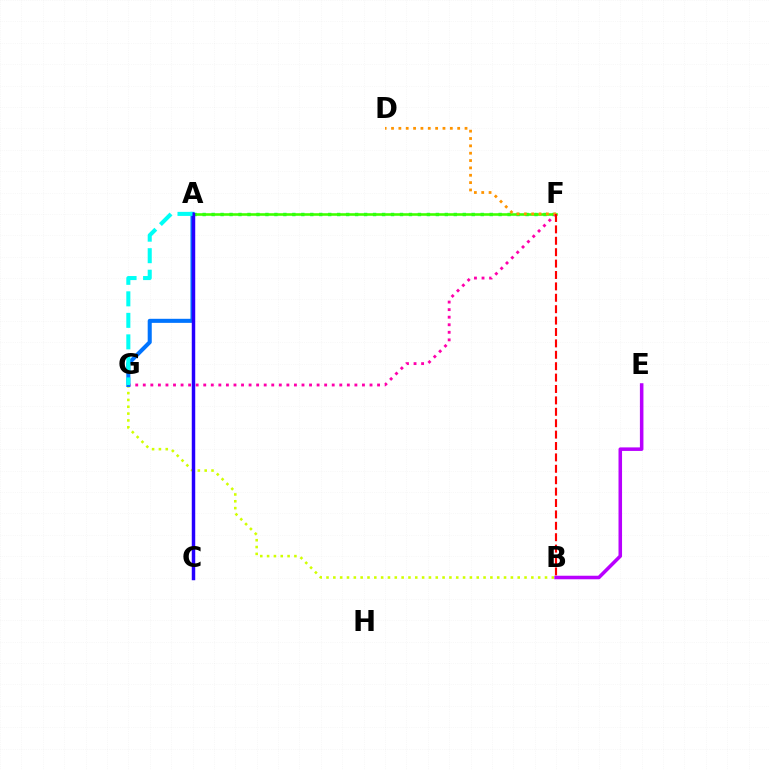{('B', 'G'): [{'color': '#d1ff00', 'line_style': 'dotted', 'thickness': 1.86}], ('A', 'F'): [{'color': '#00ff5c', 'line_style': 'dotted', 'thickness': 2.44}, {'color': '#3dff00', 'line_style': 'solid', 'thickness': 1.87}], ('F', 'G'): [{'color': '#ff00ac', 'line_style': 'dotted', 'thickness': 2.05}], ('D', 'F'): [{'color': '#ff9400', 'line_style': 'dotted', 'thickness': 2.0}], ('B', 'E'): [{'color': '#b900ff', 'line_style': 'solid', 'thickness': 2.55}], ('A', 'G'): [{'color': '#0074ff', 'line_style': 'solid', 'thickness': 2.92}, {'color': '#00fff6', 'line_style': 'dashed', 'thickness': 2.92}], ('A', 'C'): [{'color': '#2500ff', 'line_style': 'solid', 'thickness': 2.49}], ('B', 'F'): [{'color': '#ff0000', 'line_style': 'dashed', 'thickness': 1.55}]}